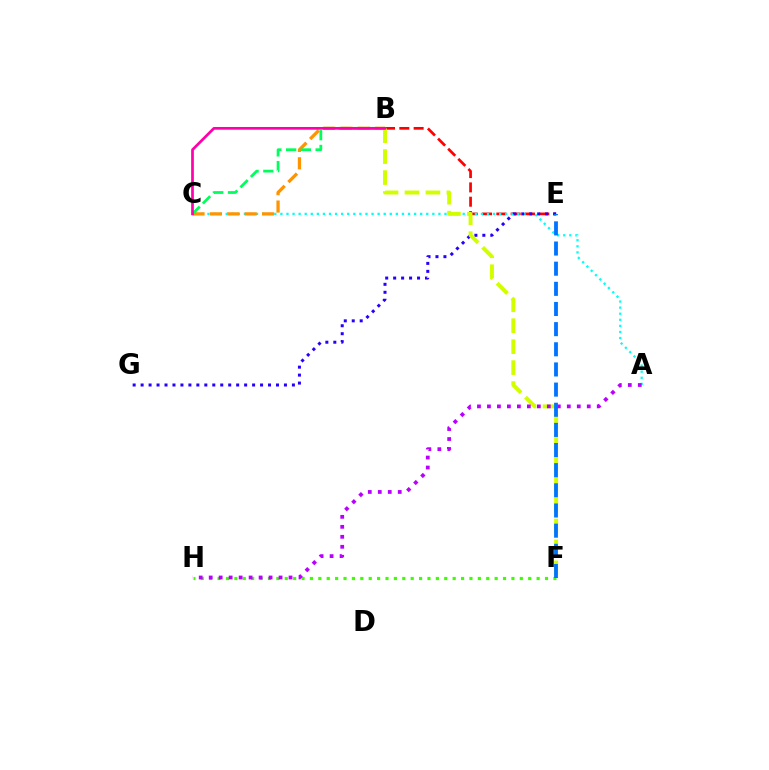{('B', 'E'): [{'color': '#ff0000', 'line_style': 'dashed', 'thickness': 1.95}], ('A', 'C'): [{'color': '#00fff6', 'line_style': 'dotted', 'thickness': 1.65}], ('F', 'H'): [{'color': '#3dff00', 'line_style': 'dotted', 'thickness': 2.28}], ('E', 'G'): [{'color': '#2500ff', 'line_style': 'dotted', 'thickness': 2.16}], ('B', 'F'): [{'color': '#d1ff00', 'line_style': 'dashed', 'thickness': 2.85}], ('A', 'H'): [{'color': '#b900ff', 'line_style': 'dotted', 'thickness': 2.71}], ('B', 'C'): [{'color': '#ff9400', 'line_style': 'dashed', 'thickness': 2.36}, {'color': '#00ff5c', 'line_style': 'dashed', 'thickness': 2.0}, {'color': '#ff00ac', 'line_style': 'solid', 'thickness': 1.95}], ('E', 'F'): [{'color': '#0074ff', 'line_style': 'dashed', 'thickness': 2.74}]}